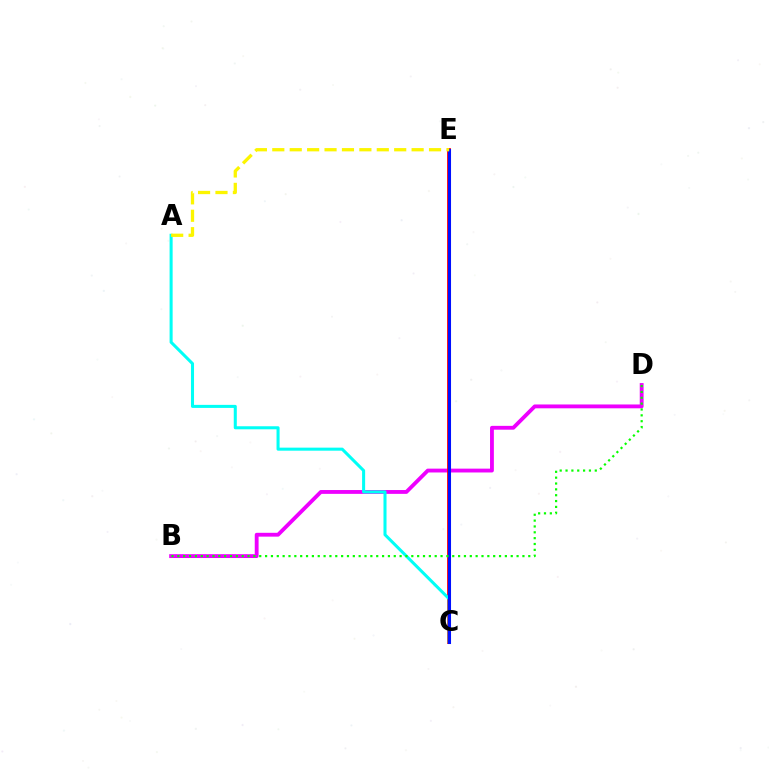{('B', 'D'): [{'color': '#ee00ff', 'line_style': 'solid', 'thickness': 2.76}, {'color': '#08ff00', 'line_style': 'dotted', 'thickness': 1.59}], ('C', 'E'): [{'color': '#ff0000', 'line_style': 'solid', 'thickness': 2.72}, {'color': '#0010ff', 'line_style': 'solid', 'thickness': 2.2}], ('A', 'C'): [{'color': '#00fff6', 'line_style': 'solid', 'thickness': 2.19}], ('A', 'E'): [{'color': '#fcf500', 'line_style': 'dashed', 'thickness': 2.37}]}